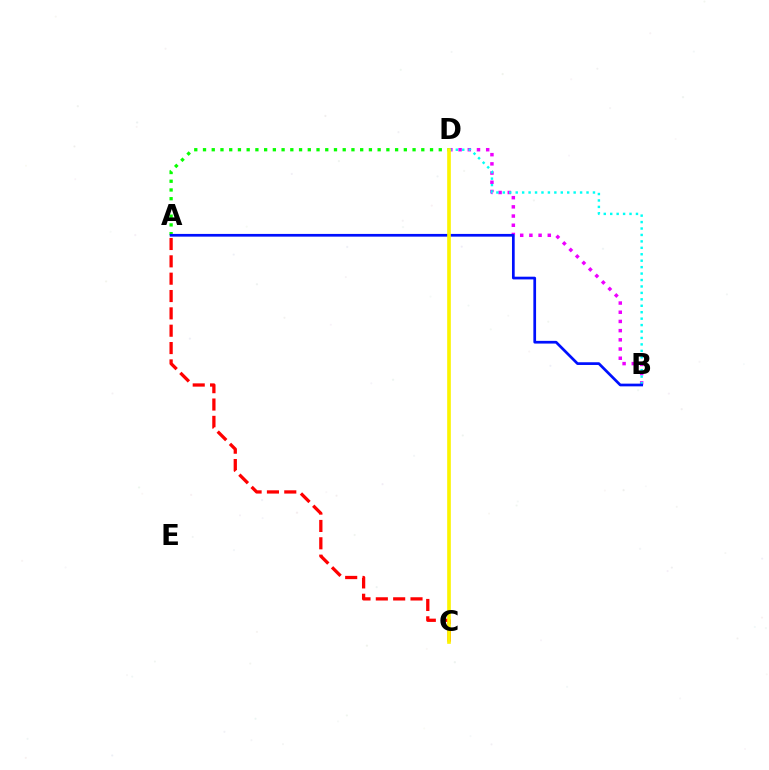{('B', 'D'): [{'color': '#ee00ff', 'line_style': 'dotted', 'thickness': 2.5}, {'color': '#00fff6', 'line_style': 'dotted', 'thickness': 1.75}], ('A', 'D'): [{'color': '#08ff00', 'line_style': 'dotted', 'thickness': 2.37}], ('A', 'C'): [{'color': '#ff0000', 'line_style': 'dashed', 'thickness': 2.36}], ('A', 'B'): [{'color': '#0010ff', 'line_style': 'solid', 'thickness': 1.95}], ('C', 'D'): [{'color': '#fcf500', 'line_style': 'solid', 'thickness': 2.62}]}